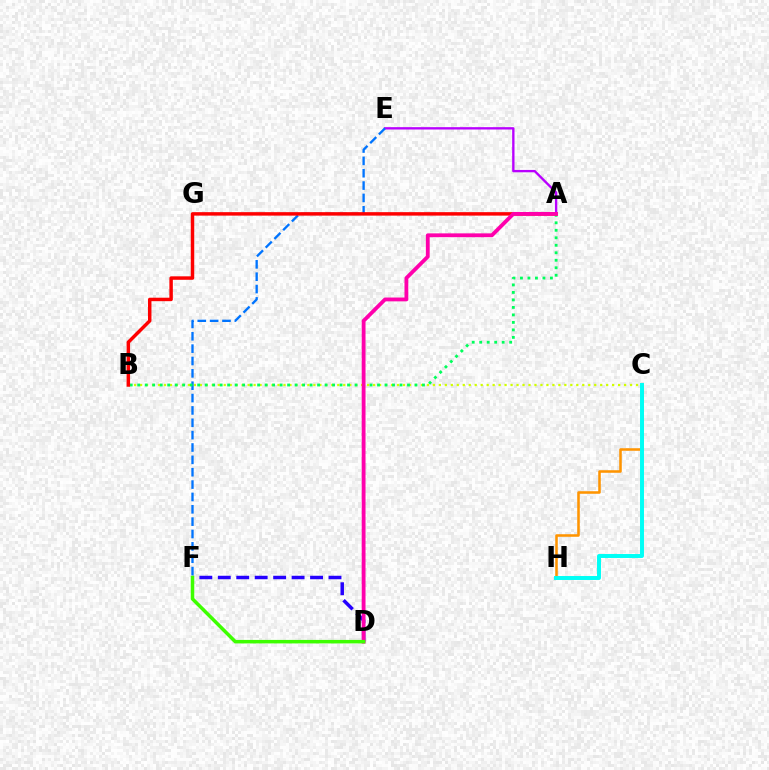{('D', 'F'): [{'color': '#2500ff', 'line_style': 'dashed', 'thickness': 2.51}, {'color': '#3dff00', 'line_style': 'solid', 'thickness': 2.52}], ('B', 'C'): [{'color': '#d1ff00', 'line_style': 'dotted', 'thickness': 1.62}], ('A', 'E'): [{'color': '#b900ff', 'line_style': 'solid', 'thickness': 1.69}], ('C', 'H'): [{'color': '#ff9400', 'line_style': 'solid', 'thickness': 1.83}, {'color': '#00fff6', 'line_style': 'solid', 'thickness': 2.85}], ('E', 'F'): [{'color': '#0074ff', 'line_style': 'dashed', 'thickness': 1.68}], ('A', 'B'): [{'color': '#00ff5c', 'line_style': 'dotted', 'thickness': 2.04}, {'color': '#ff0000', 'line_style': 'solid', 'thickness': 2.49}], ('A', 'D'): [{'color': '#ff00ac', 'line_style': 'solid', 'thickness': 2.75}]}